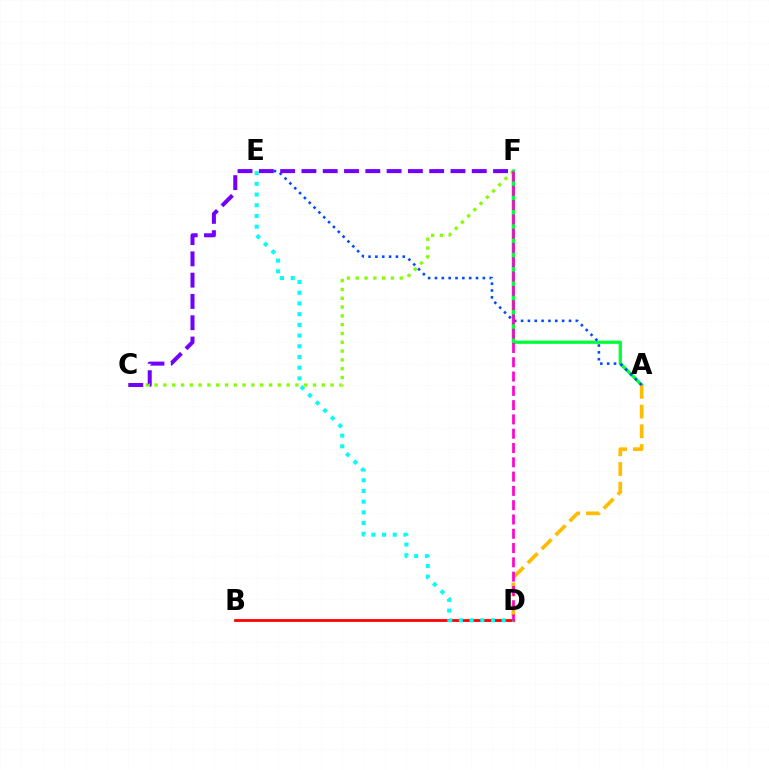{('C', 'F'): [{'color': '#84ff00', 'line_style': 'dotted', 'thickness': 2.39}, {'color': '#7200ff', 'line_style': 'dashed', 'thickness': 2.89}], ('A', 'F'): [{'color': '#00ff39', 'line_style': 'solid', 'thickness': 2.35}], ('B', 'D'): [{'color': '#ff0000', 'line_style': 'solid', 'thickness': 2.0}], ('A', 'D'): [{'color': '#ffbd00', 'line_style': 'dashed', 'thickness': 2.68}], ('D', 'E'): [{'color': '#00fff6', 'line_style': 'dotted', 'thickness': 2.91}], ('A', 'E'): [{'color': '#004bff', 'line_style': 'dotted', 'thickness': 1.86}], ('D', 'F'): [{'color': '#ff00cf', 'line_style': 'dashed', 'thickness': 1.94}]}